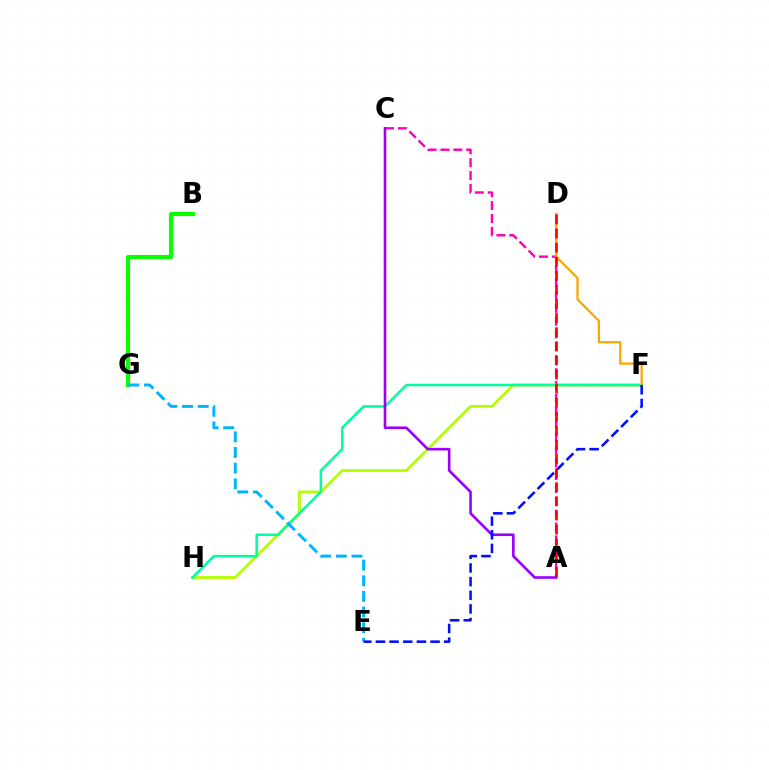{('A', 'C'): [{'color': '#ff00bd', 'line_style': 'dashed', 'thickness': 1.75}, {'color': '#9b00ff', 'line_style': 'solid', 'thickness': 1.89}], ('B', 'G'): [{'color': '#08ff00', 'line_style': 'solid', 'thickness': 2.99}], ('F', 'H'): [{'color': '#b3ff00', 'line_style': 'solid', 'thickness': 2.02}, {'color': '#00ff9d', 'line_style': 'solid', 'thickness': 1.81}], ('D', 'F'): [{'color': '#ffa500', 'line_style': 'solid', 'thickness': 1.62}], ('E', 'G'): [{'color': '#00b5ff', 'line_style': 'dashed', 'thickness': 2.13}], ('E', 'F'): [{'color': '#0010ff', 'line_style': 'dashed', 'thickness': 1.85}], ('A', 'D'): [{'color': '#ff0000', 'line_style': 'dashed', 'thickness': 1.91}]}